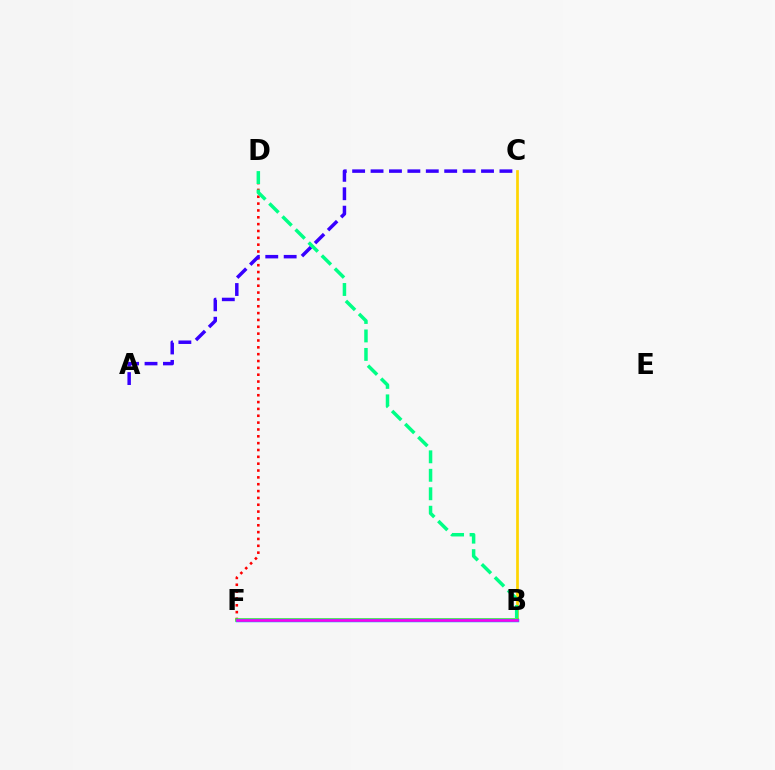{('D', 'F'): [{'color': '#ff0000', 'line_style': 'dotted', 'thickness': 1.86}], ('B', 'C'): [{'color': '#ffd500', 'line_style': 'solid', 'thickness': 1.95}], ('A', 'C'): [{'color': '#3700ff', 'line_style': 'dashed', 'thickness': 2.5}], ('B', 'F'): [{'color': '#4fff00', 'line_style': 'solid', 'thickness': 2.58}, {'color': '#009eff', 'line_style': 'solid', 'thickness': 2.52}, {'color': '#ff00ed', 'line_style': 'solid', 'thickness': 1.83}], ('B', 'D'): [{'color': '#00ff86', 'line_style': 'dashed', 'thickness': 2.51}]}